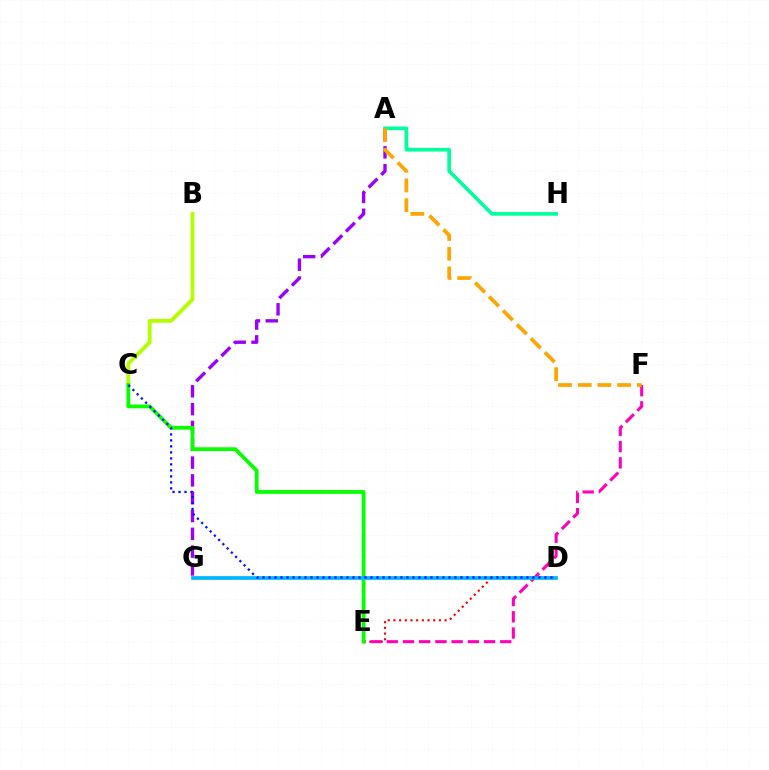{('D', 'E'): [{'color': '#ff0000', 'line_style': 'dotted', 'thickness': 1.54}], ('A', 'G'): [{'color': '#9b00ff', 'line_style': 'dashed', 'thickness': 2.42}], ('E', 'F'): [{'color': '#ff00bd', 'line_style': 'dashed', 'thickness': 2.2}], ('A', 'H'): [{'color': '#00ff9d', 'line_style': 'solid', 'thickness': 2.64}], ('B', 'C'): [{'color': '#b3ff00', 'line_style': 'solid', 'thickness': 2.75}], ('C', 'E'): [{'color': '#08ff00', 'line_style': 'solid', 'thickness': 2.72}], ('D', 'G'): [{'color': '#00b5ff', 'line_style': 'solid', 'thickness': 2.67}], ('C', 'D'): [{'color': '#0010ff', 'line_style': 'dotted', 'thickness': 1.63}], ('A', 'F'): [{'color': '#ffa500', 'line_style': 'dashed', 'thickness': 2.68}]}